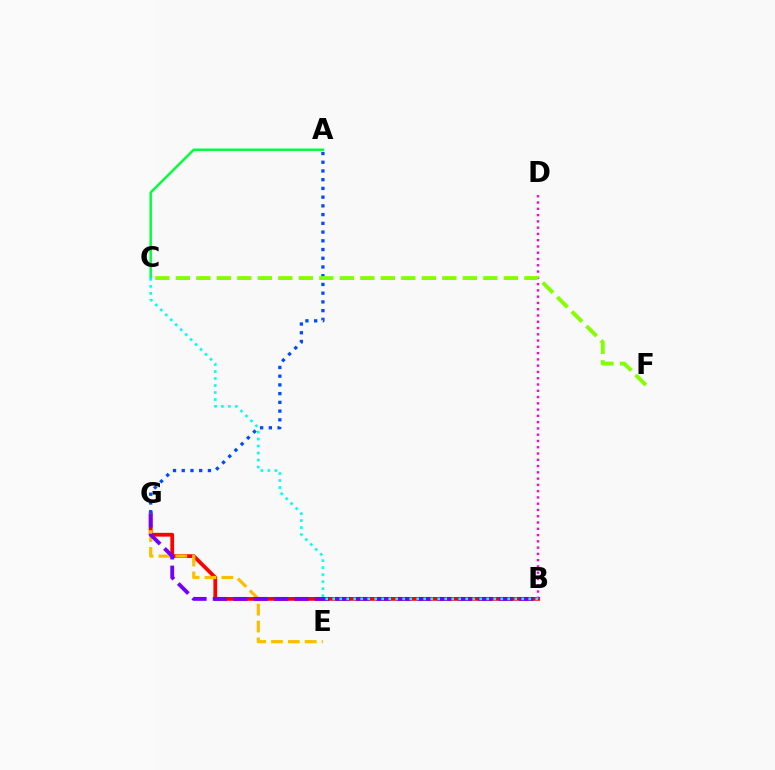{('B', 'G'): [{'color': '#ff0000', 'line_style': 'solid', 'thickness': 2.71}, {'color': '#7200ff', 'line_style': 'dashed', 'thickness': 2.77}], ('A', 'C'): [{'color': '#00ff39', 'line_style': 'solid', 'thickness': 1.77}], ('E', 'G'): [{'color': '#ffbd00', 'line_style': 'dashed', 'thickness': 2.29}], ('A', 'G'): [{'color': '#004bff', 'line_style': 'dotted', 'thickness': 2.37}], ('B', 'D'): [{'color': '#ff00cf', 'line_style': 'dotted', 'thickness': 1.7}], ('C', 'F'): [{'color': '#84ff00', 'line_style': 'dashed', 'thickness': 2.78}], ('B', 'C'): [{'color': '#00fff6', 'line_style': 'dotted', 'thickness': 1.9}]}